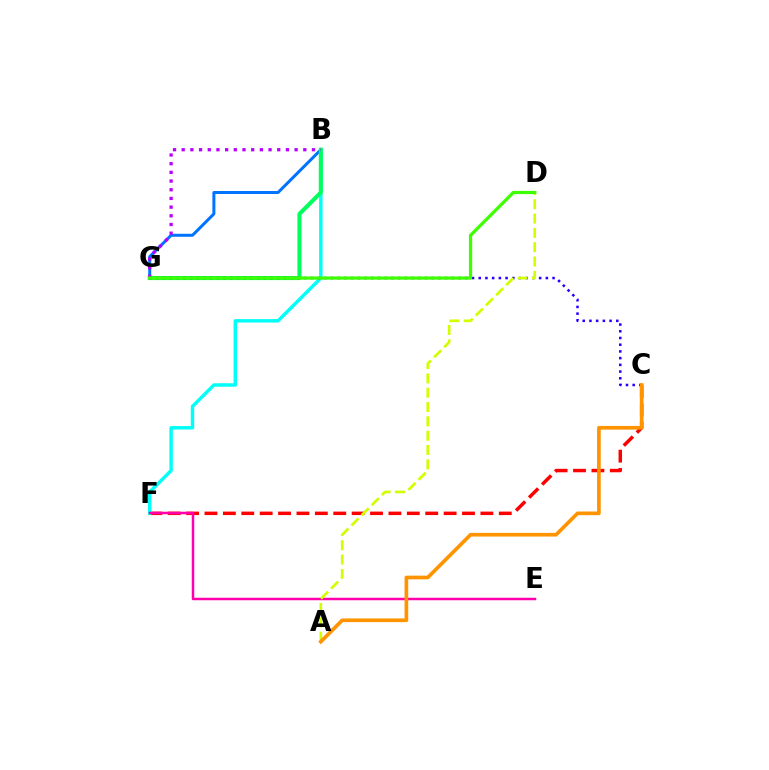{('C', 'F'): [{'color': '#ff0000', 'line_style': 'dashed', 'thickness': 2.5}], ('B', 'G'): [{'color': '#0074ff', 'line_style': 'solid', 'thickness': 2.17}, {'color': '#00ff5c', 'line_style': 'solid', 'thickness': 2.92}, {'color': '#b900ff', 'line_style': 'dotted', 'thickness': 2.36}], ('B', 'F'): [{'color': '#00fff6', 'line_style': 'solid', 'thickness': 2.47}], ('E', 'F'): [{'color': '#ff00ac', 'line_style': 'solid', 'thickness': 1.79}], ('C', 'G'): [{'color': '#2500ff', 'line_style': 'dotted', 'thickness': 1.82}], ('A', 'D'): [{'color': '#d1ff00', 'line_style': 'dashed', 'thickness': 1.95}], ('D', 'G'): [{'color': '#3dff00', 'line_style': 'solid', 'thickness': 2.34}], ('A', 'C'): [{'color': '#ff9400', 'line_style': 'solid', 'thickness': 2.65}]}